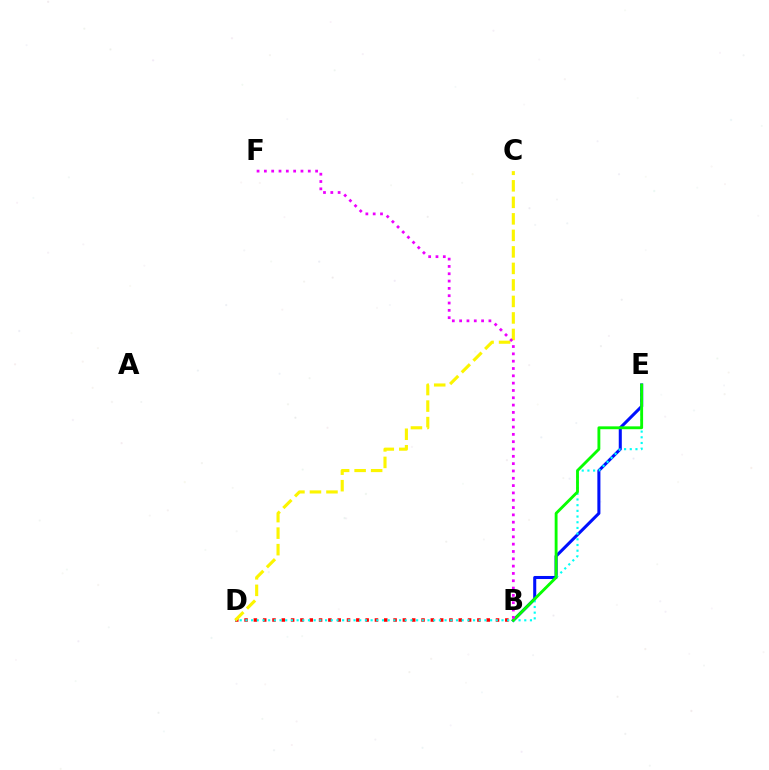{('B', 'E'): [{'color': '#0010ff', 'line_style': 'solid', 'thickness': 2.2}, {'color': '#08ff00', 'line_style': 'solid', 'thickness': 2.05}], ('B', 'D'): [{'color': '#ff0000', 'line_style': 'dotted', 'thickness': 2.53}], ('D', 'E'): [{'color': '#00fff6', 'line_style': 'dotted', 'thickness': 1.55}], ('C', 'D'): [{'color': '#fcf500', 'line_style': 'dashed', 'thickness': 2.24}], ('B', 'F'): [{'color': '#ee00ff', 'line_style': 'dotted', 'thickness': 1.99}]}